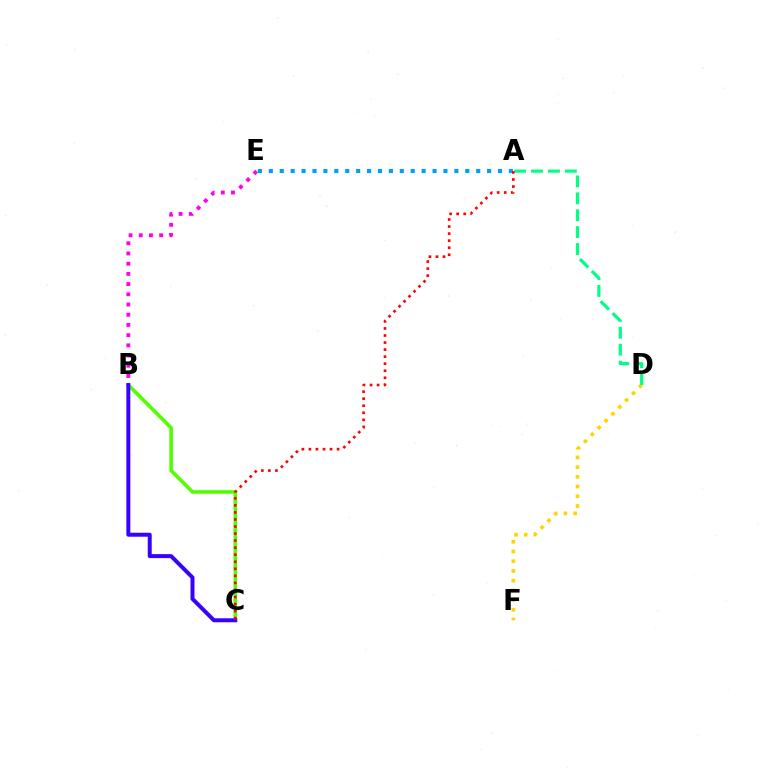{('A', 'E'): [{'color': '#009eff', 'line_style': 'dotted', 'thickness': 2.97}], ('D', 'F'): [{'color': '#ffd500', 'line_style': 'dotted', 'thickness': 2.64}], ('B', 'E'): [{'color': '#ff00ed', 'line_style': 'dotted', 'thickness': 2.77}], ('B', 'C'): [{'color': '#4fff00', 'line_style': 'solid', 'thickness': 2.57}, {'color': '#3700ff', 'line_style': 'solid', 'thickness': 2.86}], ('A', 'D'): [{'color': '#00ff86', 'line_style': 'dashed', 'thickness': 2.3}], ('A', 'C'): [{'color': '#ff0000', 'line_style': 'dotted', 'thickness': 1.92}]}